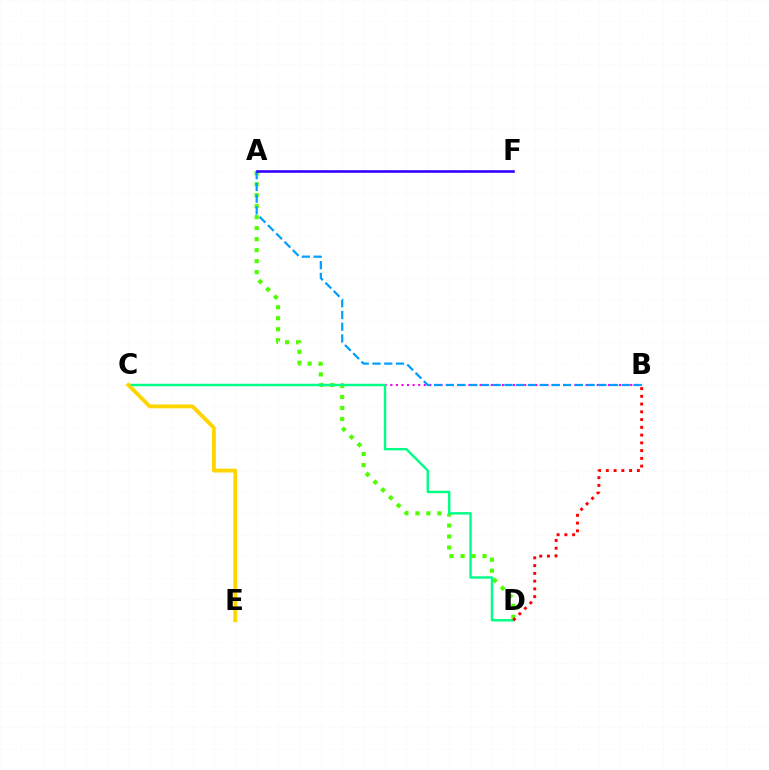{('B', 'C'): [{'color': '#ff00ed', 'line_style': 'dotted', 'thickness': 1.52}], ('A', 'D'): [{'color': '#4fff00', 'line_style': 'dotted', 'thickness': 2.99}], ('C', 'D'): [{'color': '#00ff86', 'line_style': 'solid', 'thickness': 1.74}], ('B', 'D'): [{'color': '#ff0000', 'line_style': 'dotted', 'thickness': 2.11}], ('A', 'B'): [{'color': '#009eff', 'line_style': 'dashed', 'thickness': 1.59}], ('C', 'E'): [{'color': '#ffd500', 'line_style': 'solid', 'thickness': 2.78}], ('A', 'F'): [{'color': '#3700ff', 'line_style': 'solid', 'thickness': 1.88}]}